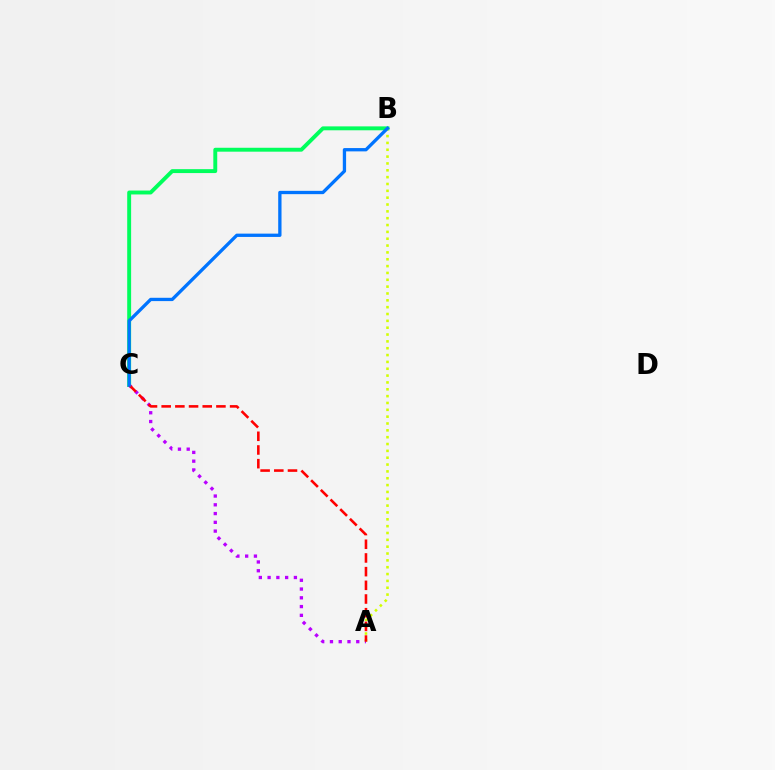{('B', 'C'): [{'color': '#00ff5c', 'line_style': 'solid', 'thickness': 2.81}, {'color': '#0074ff', 'line_style': 'solid', 'thickness': 2.38}], ('A', 'B'): [{'color': '#d1ff00', 'line_style': 'dotted', 'thickness': 1.86}], ('A', 'C'): [{'color': '#b900ff', 'line_style': 'dotted', 'thickness': 2.38}, {'color': '#ff0000', 'line_style': 'dashed', 'thickness': 1.86}]}